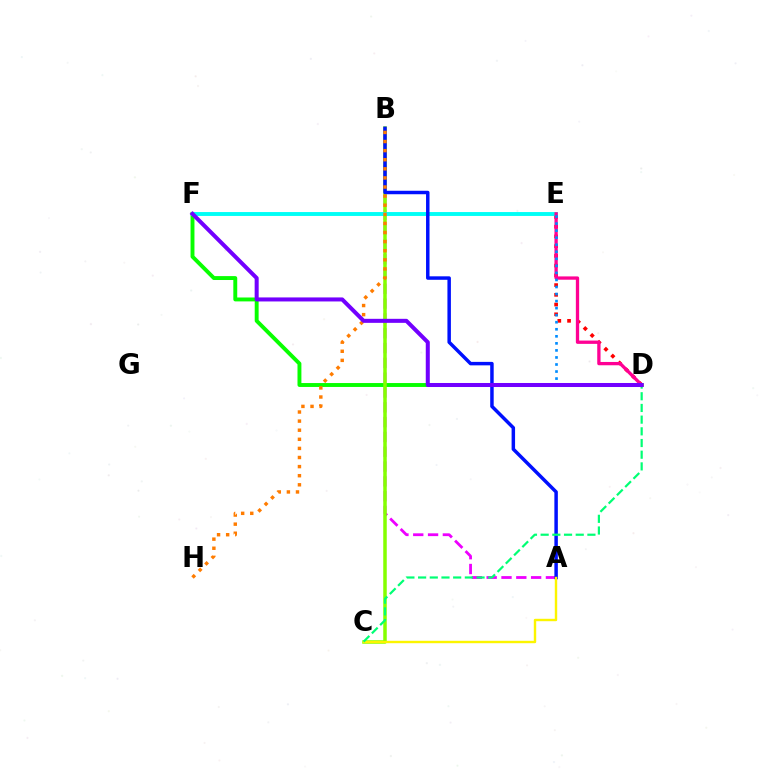{('A', 'B'): [{'color': '#ee00ff', 'line_style': 'dashed', 'thickness': 2.01}, {'color': '#0010ff', 'line_style': 'solid', 'thickness': 2.5}], ('D', 'F'): [{'color': '#08ff00', 'line_style': 'solid', 'thickness': 2.81}, {'color': '#7200ff', 'line_style': 'solid', 'thickness': 2.9}], ('D', 'E'): [{'color': '#ff0000', 'line_style': 'dotted', 'thickness': 2.65}, {'color': '#ff0094', 'line_style': 'solid', 'thickness': 2.38}, {'color': '#008cff', 'line_style': 'dotted', 'thickness': 1.91}], ('B', 'C'): [{'color': '#84ff00', 'line_style': 'solid', 'thickness': 2.53}], ('E', 'F'): [{'color': '#00fff6', 'line_style': 'solid', 'thickness': 2.8}], ('A', 'C'): [{'color': '#fcf500', 'line_style': 'solid', 'thickness': 1.73}], ('C', 'D'): [{'color': '#00ff74', 'line_style': 'dashed', 'thickness': 1.59}], ('B', 'H'): [{'color': '#ff7c00', 'line_style': 'dotted', 'thickness': 2.47}]}